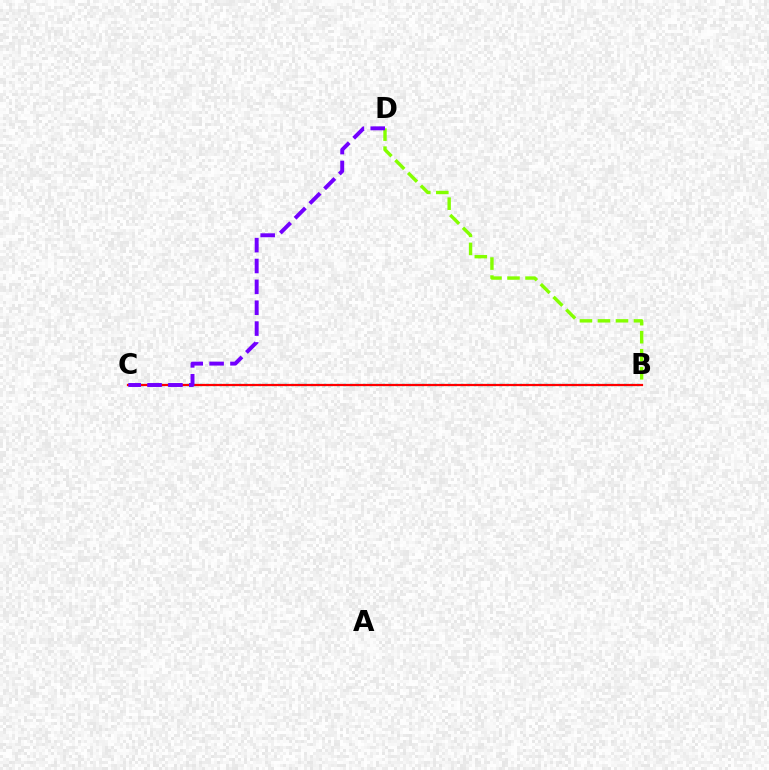{('B', 'C'): [{'color': '#00fff6', 'line_style': 'dotted', 'thickness': 1.77}, {'color': '#ff0000', 'line_style': 'solid', 'thickness': 1.62}], ('B', 'D'): [{'color': '#84ff00', 'line_style': 'dashed', 'thickness': 2.45}], ('C', 'D'): [{'color': '#7200ff', 'line_style': 'dashed', 'thickness': 2.83}]}